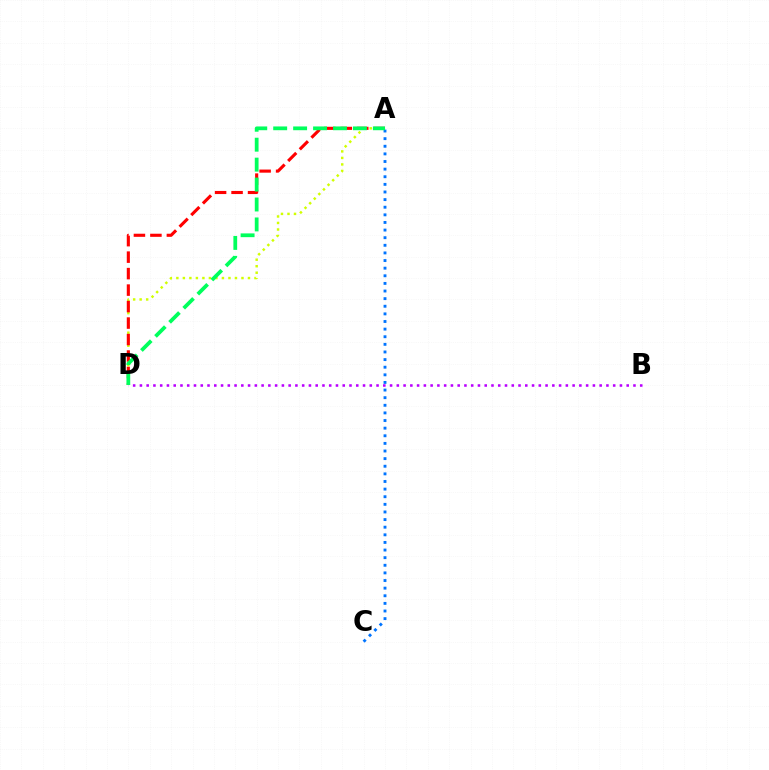{('A', 'D'): [{'color': '#d1ff00', 'line_style': 'dotted', 'thickness': 1.77}, {'color': '#ff0000', 'line_style': 'dashed', 'thickness': 2.24}, {'color': '#00ff5c', 'line_style': 'dashed', 'thickness': 2.71}], ('A', 'C'): [{'color': '#0074ff', 'line_style': 'dotted', 'thickness': 2.07}], ('B', 'D'): [{'color': '#b900ff', 'line_style': 'dotted', 'thickness': 1.84}]}